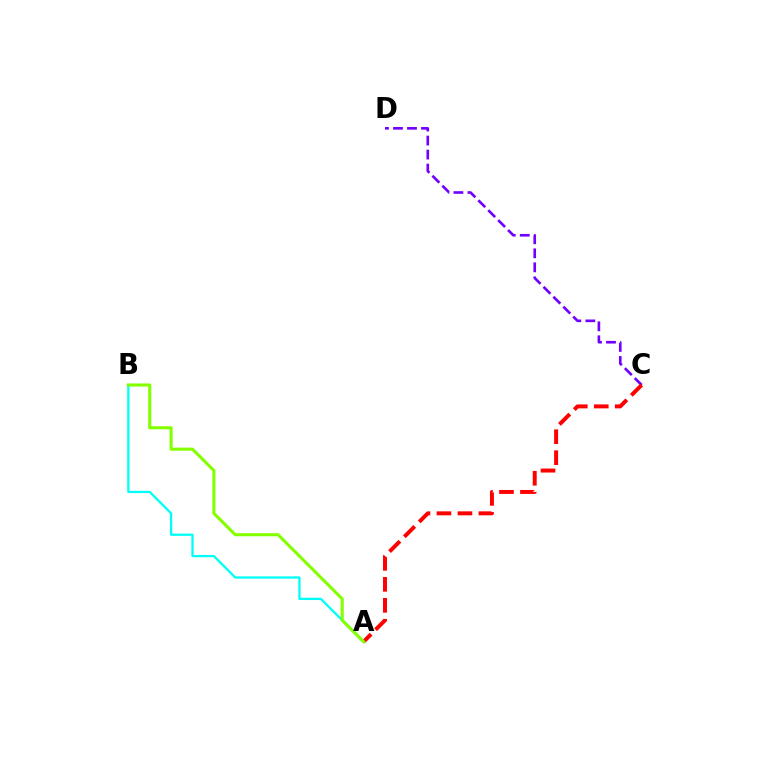{('C', 'D'): [{'color': '#7200ff', 'line_style': 'dashed', 'thickness': 1.9}], ('A', 'B'): [{'color': '#00fff6', 'line_style': 'solid', 'thickness': 1.65}, {'color': '#84ff00', 'line_style': 'solid', 'thickness': 2.22}], ('A', 'C'): [{'color': '#ff0000', 'line_style': 'dashed', 'thickness': 2.85}]}